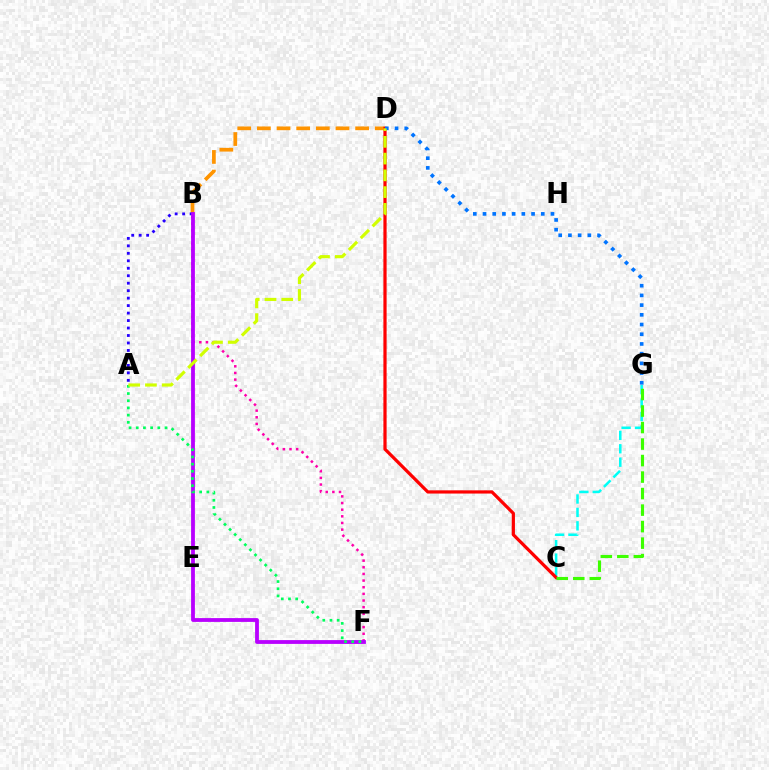{('B', 'D'): [{'color': '#ff9400', 'line_style': 'dashed', 'thickness': 2.67}], ('C', 'G'): [{'color': '#00fff6', 'line_style': 'dashed', 'thickness': 1.82}, {'color': '#3dff00', 'line_style': 'dashed', 'thickness': 2.24}], ('C', 'D'): [{'color': '#ff0000', 'line_style': 'solid', 'thickness': 2.32}], ('B', 'F'): [{'color': '#ff00ac', 'line_style': 'dotted', 'thickness': 1.81}, {'color': '#b900ff', 'line_style': 'solid', 'thickness': 2.74}], ('A', 'B'): [{'color': '#2500ff', 'line_style': 'dotted', 'thickness': 2.03}], ('D', 'G'): [{'color': '#0074ff', 'line_style': 'dotted', 'thickness': 2.64}], ('A', 'F'): [{'color': '#00ff5c', 'line_style': 'dotted', 'thickness': 1.95}], ('A', 'D'): [{'color': '#d1ff00', 'line_style': 'dashed', 'thickness': 2.28}]}